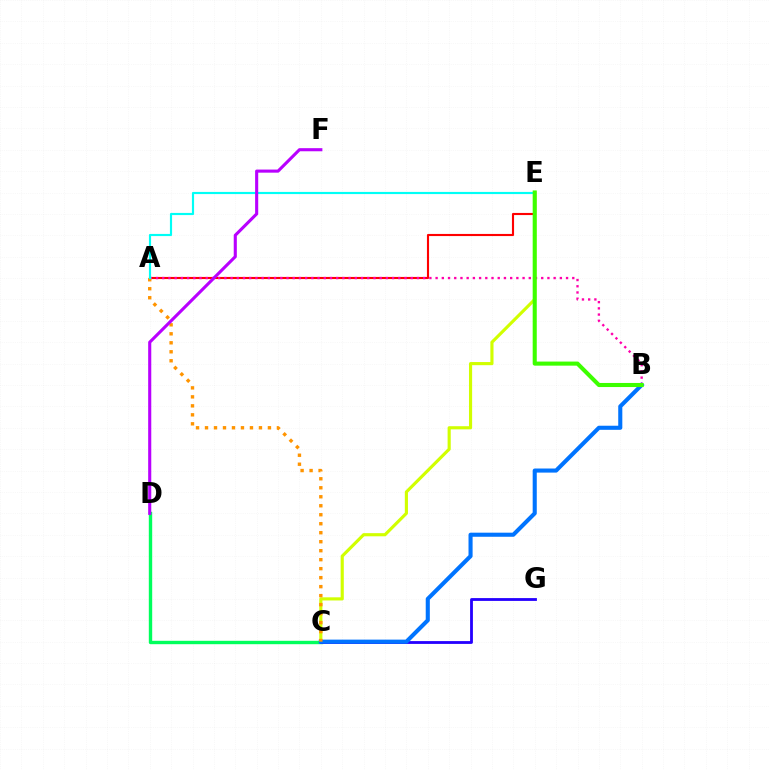{('C', 'E'): [{'color': '#d1ff00', 'line_style': 'solid', 'thickness': 2.26}], ('A', 'E'): [{'color': '#ff0000', 'line_style': 'solid', 'thickness': 1.53}, {'color': '#00fff6', 'line_style': 'solid', 'thickness': 1.56}], ('C', 'D'): [{'color': '#00ff5c', 'line_style': 'solid', 'thickness': 2.43}], ('C', 'G'): [{'color': '#2500ff', 'line_style': 'solid', 'thickness': 2.02}], ('B', 'C'): [{'color': '#0074ff', 'line_style': 'solid', 'thickness': 2.94}], ('A', 'B'): [{'color': '#ff00ac', 'line_style': 'dotted', 'thickness': 1.69}], ('A', 'C'): [{'color': '#ff9400', 'line_style': 'dotted', 'thickness': 2.44}], ('D', 'F'): [{'color': '#b900ff', 'line_style': 'solid', 'thickness': 2.23}], ('B', 'E'): [{'color': '#3dff00', 'line_style': 'solid', 'thickness': 2.94}]}